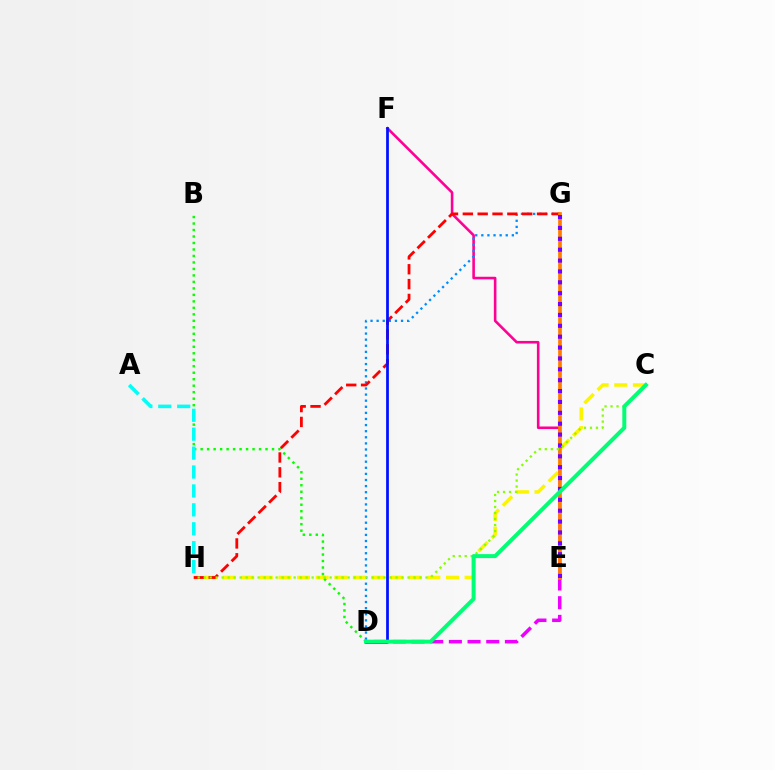{('D', 'E'): [{'color': '#ee00ff', 'line_style': 'dashed', 'thickness': 2.54}], ('E', 'F'): [{'color': '#ff0094', 'line_style': 'solid', 'thickness': 1.87}], ('D', 'G'): [{'color': '#008cff', 'line_style': 'dotted', 'thickness': 1.66}], ('C', 'H'): [{'color': '#fcf500', 'line_style': 'dashed', 'thickness': 2.53}, {'color': '#84ff00', 'line_style': 'dotted', 'thickness': 1.63}], ('G', 'H'): [{'color': '#ff0000', 'line_style': 'dashed', 'thickness': 2.02}], ('B', 'D'): [{'color': '#08ff00', 'line_style': 'dotted', 'thickness': 1.76}], ('D', 'F'): [{'color': '#0010ff', 'line_style': 'solid', 'thickness': 1.98}], ('A', 'H'): [{'color': '#00fff6', 'line_style': 'dashed', 'thickness': 2.57}], ('E', 'G'): [{'color': '#ff7c00', 'line_style': 'solid', 'thickness': 2.65}, {'color': '#7200ff', 'line_style': 'dotted', 'thickness': 2.95}], ('C', 'D'): [{'color': '#00ff74', 'line_style': 'solid', 'thickness': 2.86}]}